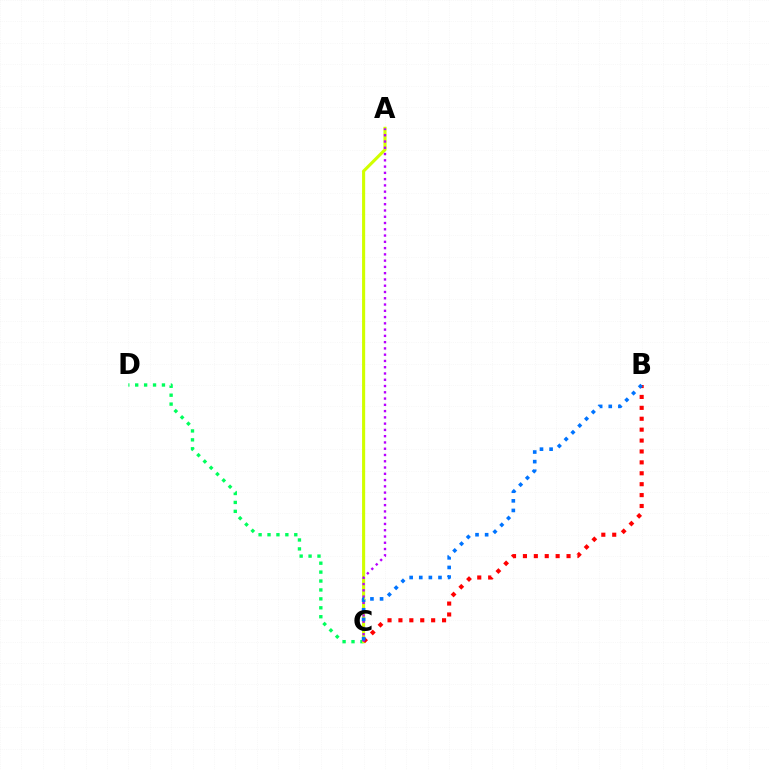{('C', 'D'): [{'color': '#00ff5c', 'line_style': 'dotted', 'thickness': 2.42}], ('A', 'C'): [{'color': '#d1ff00', 'line_style': 'solid', 'thickness': 2.23}, {'color': '#b900ff', 'line_style': 'dotted', 'thickness': 1.7}], ('B', 'C'): [{'color': '#ff0000', 'line_style': 'dotted', 'thickness': 2.96}, {'color': '#0074ff', 'line_style': 'dotted', 'thickness': 2.61}]}